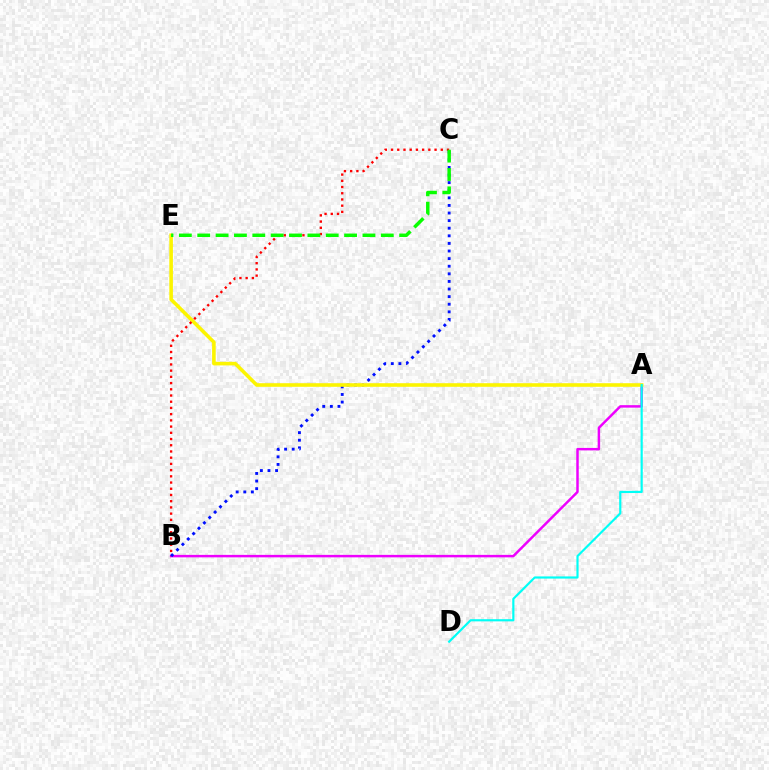{('A', 'B'): [{'color': '#ee00ff', 'line_style': 'solid', 'thickness': 1.78}], ('B', 'C'): [{'color': '#0010ff', 'line_style': 'dotted', 'thickness': 2.06}, {'color': '#ff0000', 'line_style': 'dotted', 'thickness': 1.69}], ('A', 'E'): [{'color': '#fcf500', 'line_style': 'solid', 'thickness': 2.59}], ('A', 'D'): [{'color': '#00fff6', 'line_style': 'solid', 'thickness': 1.57}], ('C', 'E'): [{'color': '#08ff00', 'line_style': 'dashed', 'thickness': 2.49}]}